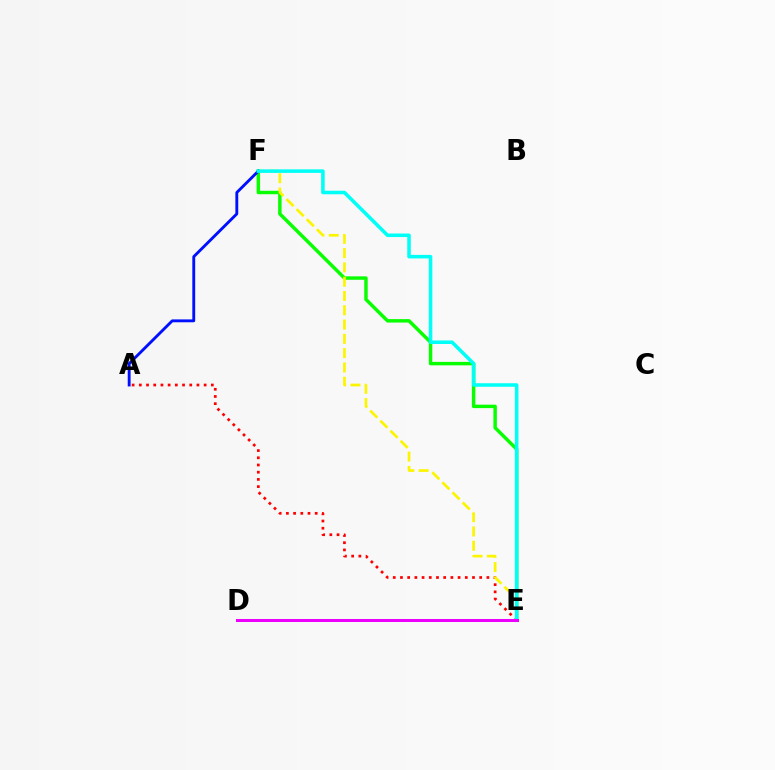{('A', 'E'): [{'color': '#ff0000', 'line_style': 'dotted', 'thickness': 1.96}], ('E', 'F'): [{'color': '#08ff00', 'line_style': 'solid', 'thickness': 2.48}, {'color': '#fcf500', 'line_style': 'dashed', 'thickness': 1.94}, {'color': '#00fff6', 'line_style': 'solid', 'thickness': 2.55}], ('A', 'F'): [{'color': '#0010ff', 'line_style': 'solid', 'thickness': 2.07}], ('D', 'E'): [{'color': '#ee00ff', 'line_style': 'solid', 'thickness': 2.17}]}